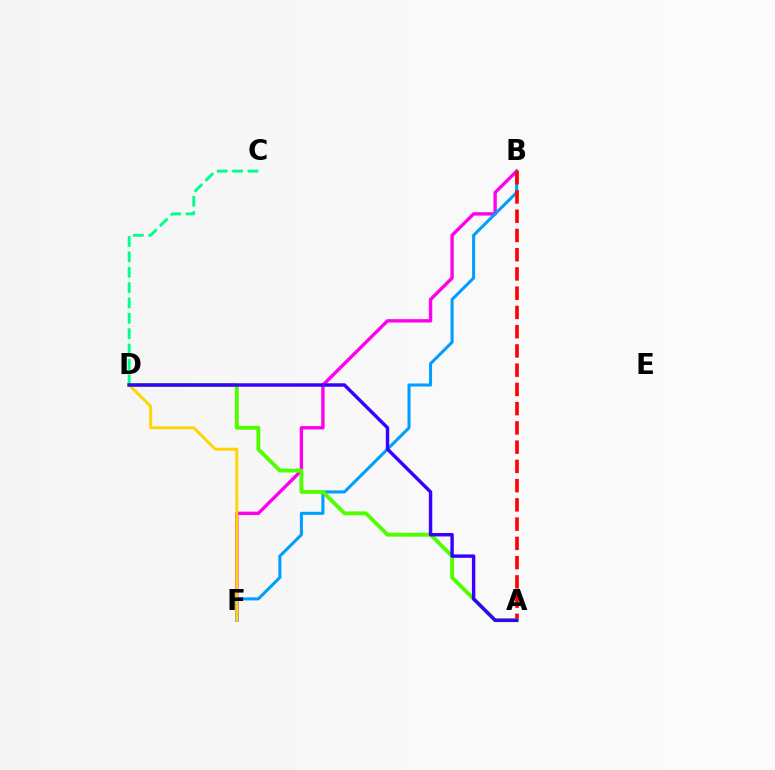{('B', 'F'): [{'color': '#ff00ed', 'line_style': 'solid', 'thickness': 2.43}, {'color': '#009eff', 'line_style': 'solid', 'thickness': 2.19}], ('A', 'B'): [{'color': '#ff0000', 'line_style': 'dashed', 'thickness': 2.61}], ('D', 'F'): [{'color': '#ffd500', 'line_style': 'solid', 'thickness': 2.1}], ('A', 'D'): [{'color': '#4fff00', 'line_style': 'solid', 'thickness': 2.78}, {'color': '#3700ff', 'line_style': 'solid', 'thickness': 2.47}], ('C', 'D'): [{'color': '#00ff86', 'line_style': 'dashed', 'thickness': 2.09}]}